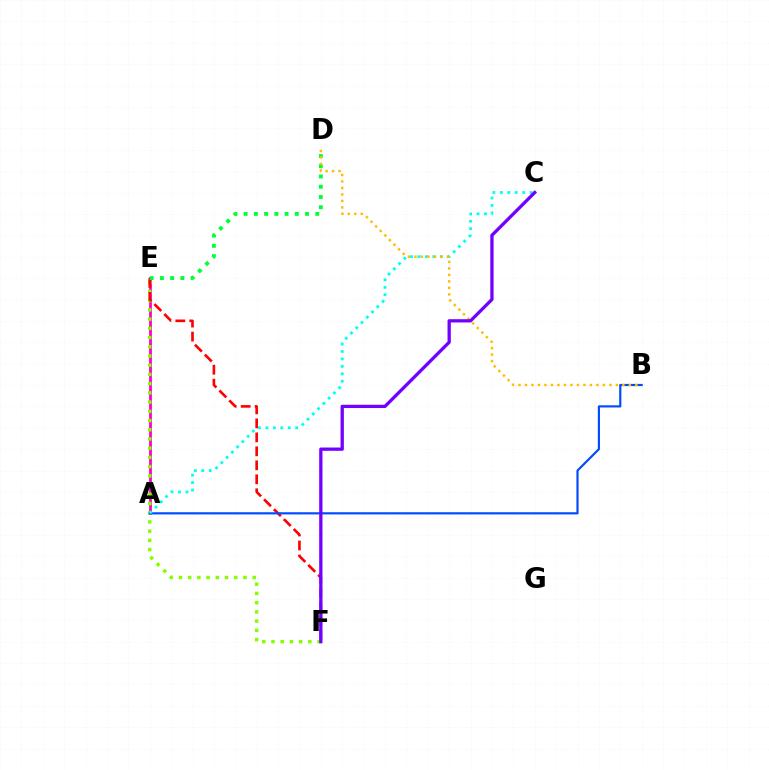{('A', 'E'): [{'color': '#ff00cf', 'line_style': 'solid', 'thickness': 2.02}], ('E', 'F'): [{'color': '#84ff00', 'line_style': 'dotted', 'thickness': 2.5}, {'color': '#ff0000', 'line_style': 'dashed', 'thickness': 1.9}], ('A', 'B'): [{'color': '#004bff', 'line_style': 'solid', 'thickness': 1.56}], ('D', 'E'): [{'color': '#00ff39', 'line_style': 'dotted', 'thickness': 2.78}], ('A', 'C'): [{'color': '#00fff6', 'line_style': 'dotted', 'thickness': 2.02}], ('B', 'D'): [{'color': '#ffbd00', 'line_style': 'dotted', 'thickness': 1.76}], ('C', 'F'): [{'color': '#7200ff', 'line_style': 'solid', 'thickness': 2.36}]}